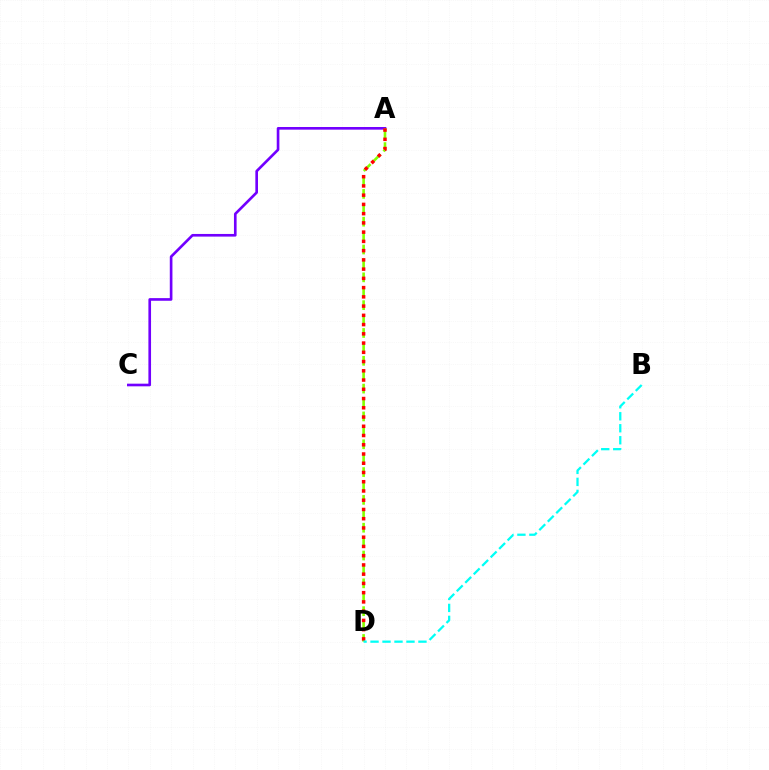{('A', 'C'): [{'color': '#7200ff', 'line_style': 'solid', 'thickness': 1.91}], ('A', 'D'): [{'color': '#84ff00', 'line_style': 'dashed', 'thickness': 1.89}, {'color': '#ff0000', 'line_style': 'dotted', 'thickness': 2.51}], ('B', 'D'): [{'color': '#00fff6', 'line_style': 'dashed', 'thickness': 1.63}]}